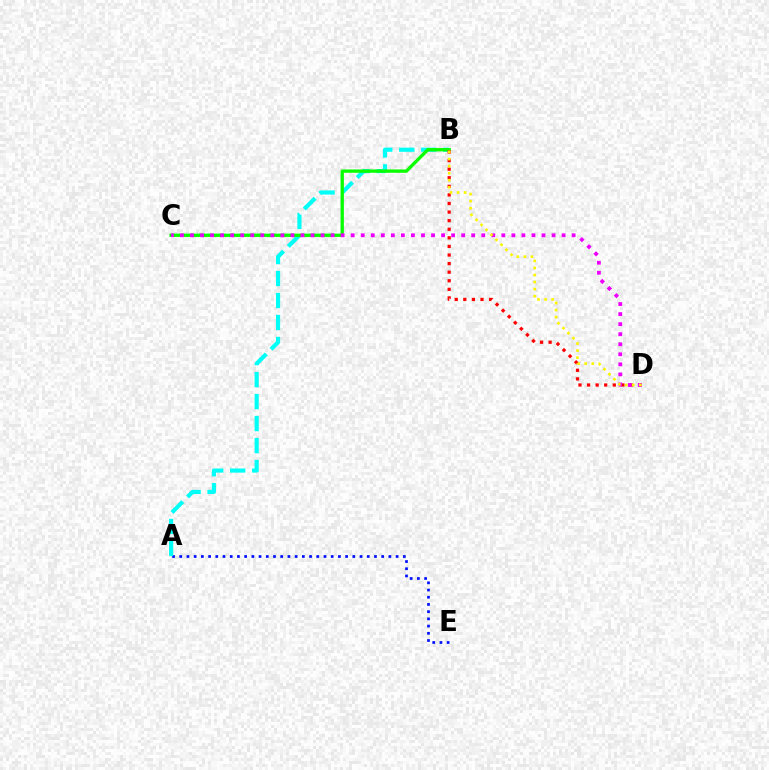{('A', 'E'): [{'color': '#0010ff', 'line_style': 'dotted', 'thickness': 1.96}], ('A', 'B'): [{'color': '#00fff6', 'line_style': 'dashed', 'thickness': 2.99}], ('B', 'C'): [{'color': '#08ff00', 'line_style': 'solid', 'thickness': 2.4}], ('B', 'D'): [{'color': '#ff0000', 'line_style': 'dotted', 'thickness': 2.33}, {'color': '#fcf500', 'line_style': 'dotted', 'thickness': 1.92}], ('C', 'D'): [{'color': '#ee00ff', 'line_style': 'dotted', 'thickness': 2.73}]}